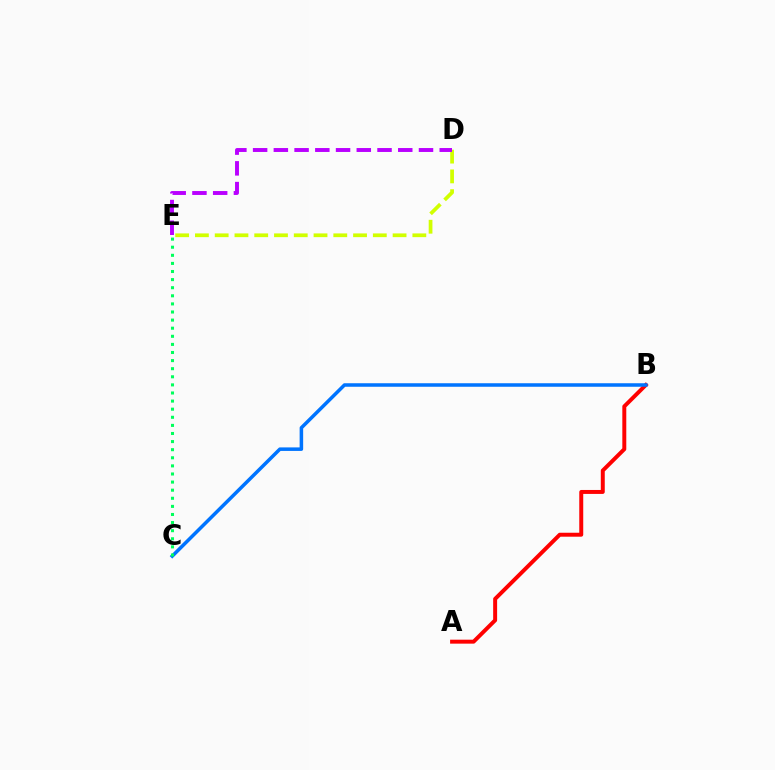{('A', 'B'): [{'color': '#ff0000', 'line_style': 'solid', 'thickness': 2.85}], ('B', 'C'): [{'color': '#0074ff', 'line_style': 'solid', 'thickness': 2.54}], ('D', 'E'): [{'color': '#d1ff00', 'line_style': 'dashed', 'thickness': 2.69}, {'color': '#b900ff', 'line_style': 'dashed', 'thickness': 2.82}], ('C', 'E'): [{'color': '#00ff5c', 'line_style': 'dotted', 'thickness': 2.2}]}